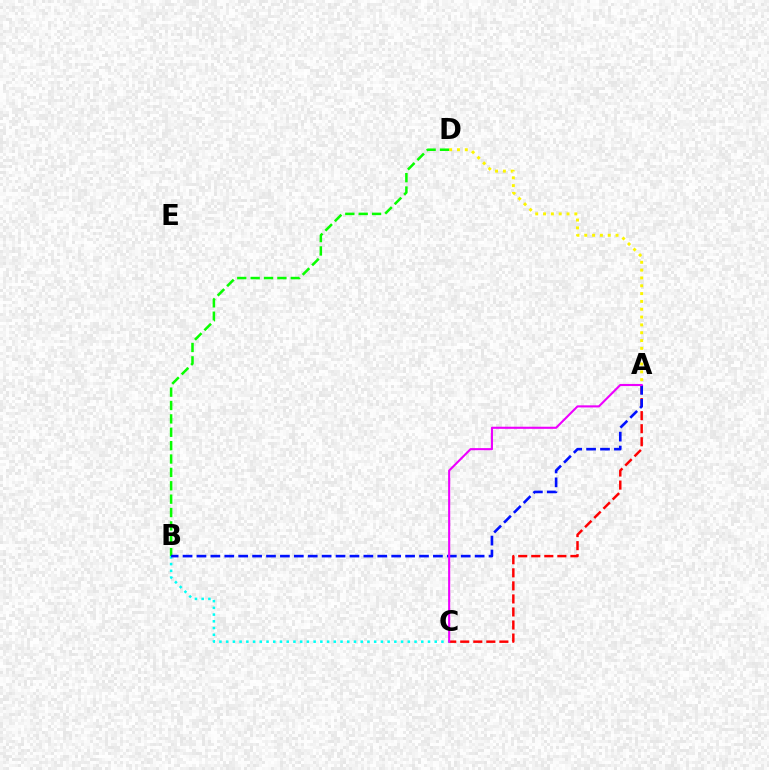{('A', 'D'): [{'color': '#fcf500', 'line_style': 'dotted', 'thickness': 2.13}], ('B', 'C'): [{'color': '#00fff6', 'line_style': 'dotted', 'thickness': 1.83}], ('A', 'C'): [{'color': '#ff0000', 'line_style': 'dashed', 'thickness': 1.77}, {'color': '#ee00ff', 'line_style': 'solid', 'thickness': 1.52}], ('B', 'D'): [{'color': '#08ff00', 'line_style': 'dashed', 'thickness': 1.82}], ('A', 'B'): [{'color': '#0010ff', 'line_style': 'dashed', 'thickness': 1.89}]}